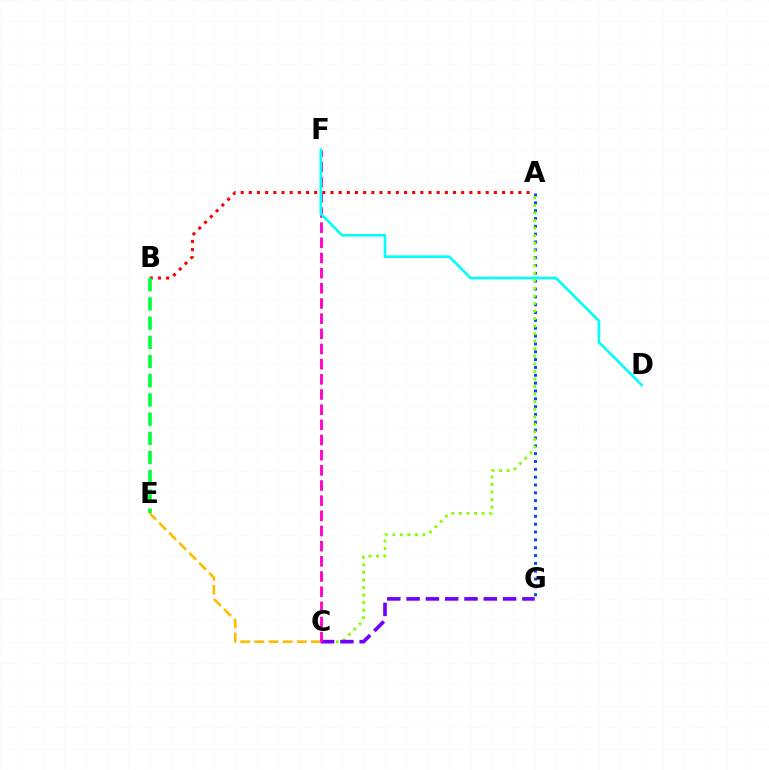{('A', 'G'): [{'color': '#004bff', 'line_style': 'dotted', 'thickness': 2.13}], ('A', 'C'): [{'color': '#84ff00', 'line_style': 'dotted', 'thickness': 2.05}], ('C', 'G'): [{'color': '#7200ff', 'line_style': 'dashed', 'thickness': 2.62}], ('A', 'B'): [{'color': '#ff0000', 'line_style': 'dotted', 'thickness': 2.22}], ('C', 'E'): [{'color': '#ffbd00', 'line_style': 'dashed', 'thickness': 1.92}], ('C', 'F'): [{'color': '#ff00cf', 'line_style': 'dashed', 'thickness': 2.06}], ('B', 'E'): [{'color': '#00ff39', 'line_style': 'dashed', 'thickness': 2.61}], ('D', 'F'): [{'color': '#00fff6', 'line_style': 'solid', 'thickness': 1.9}]}